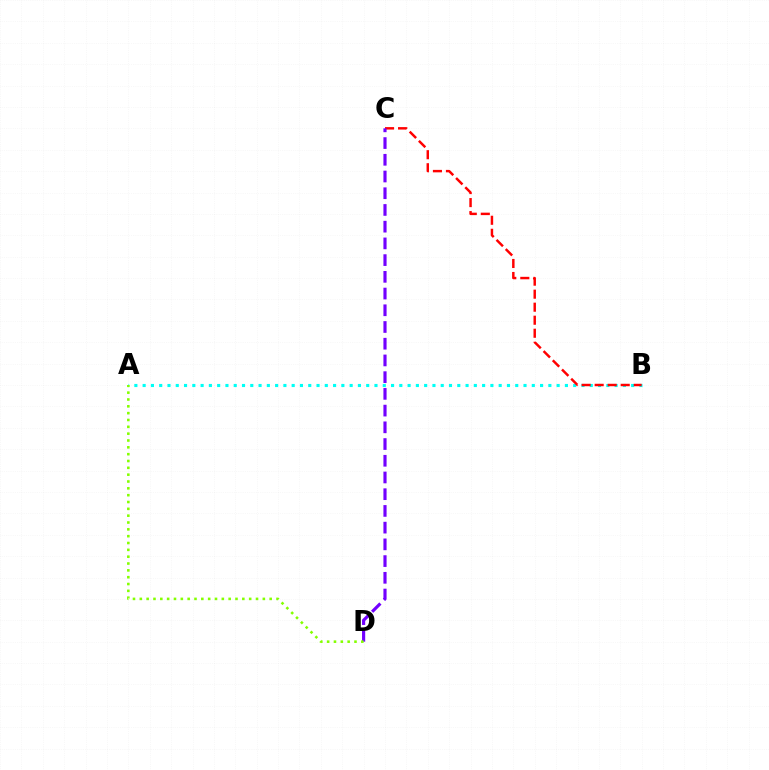{('A', 'B'): [{'color': '#00fff6', 'line_style': 'dotted', 'thickness': 2.25}], ('B', 'C'): [{'color': '#ff0000', 'line_style': 'dashed', 'thickness': 1.77}], ('C', 'D'): [{'color': '#7200ff', 'line_style': 'dashed', 'thickness': 2.27}], ('A', 'D'): [{'color': '#84ff00', 'line_style': 'dotted', 'thickness': 1.86}]}